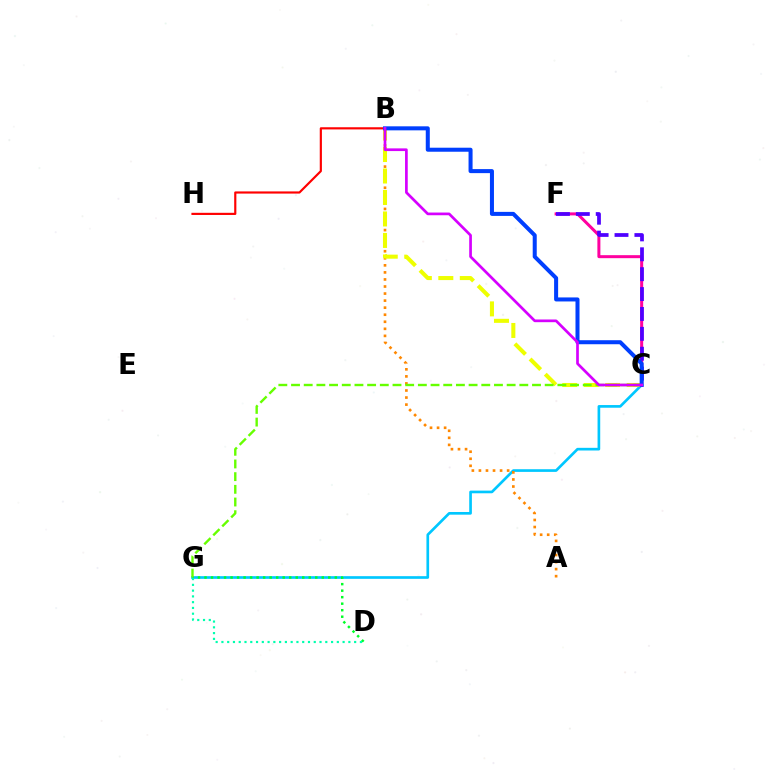{('C', 'G'): [{'color': '#00c7ff', 'line_style': 'solid', 'thickness': 1.92}, {'color': '#66ff00', 'line_style': 'dashed', 'thickness': 1.72}], ('A', 'B'): [{'color': '#ff8800', 'line_style': 'dotted', 'thickness': 1.92}], ('D', 'G'): [{'color': '#00ff27', 'line_style': 'dotted', 'thickness': 1.77}, {'color': '#00ffaf', 'line_style': 'dotted', 'thickness': 1.57}], ('C', 'F'): [{'color': '#ff00a0', 'line_style': 'solid', 'thickness': 2.17}, {'color': '#4f00ff', 'line_style': 'dashed', 'thickness': 2.7}], ('B', 'C'): [{'color': '#eeff00', 'line_style': 'dashed', 'thickness': 2.92}, {'color': '#003fff', 'line_style': 'solid', 'thickness': 2.9}, {'color': '#d600ff', 'line_style': 'solid', 'thickness': 1.94}], ('B', 'H'): [{'color': '#ff0000', 'line_style': 'solid', 'thickness': 1.56}]}